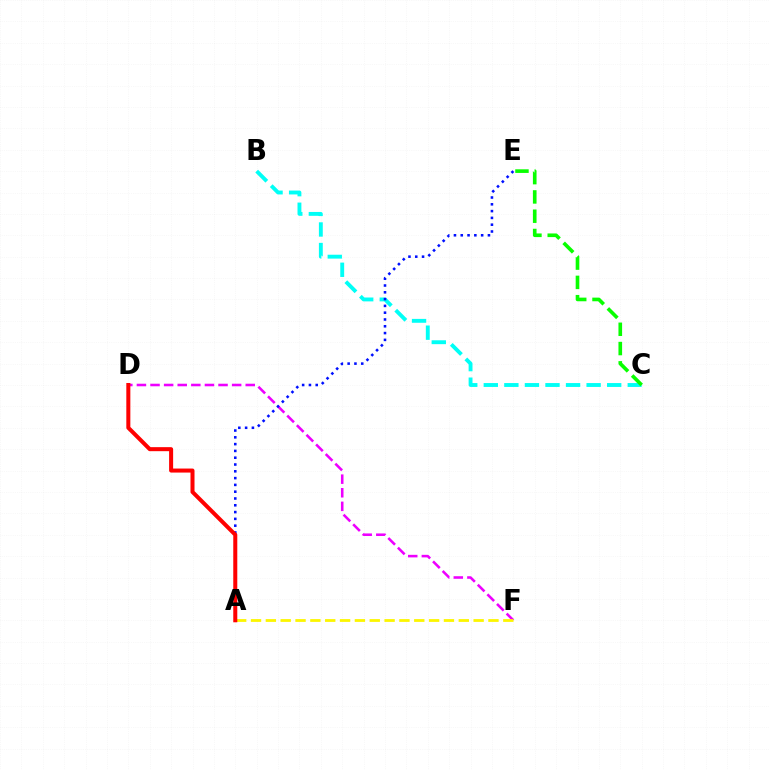{('D', 'F'): [{'color': '#ee00ff', 'line_style': 'dashed', 'thickness': 1.85}], ('A', 'F'): [{'color': '#fcf500', 'line_style': 'dashed', 'thickness': 2.02}], ('B', 'C'): [{'color': '#00fff6', 'line_style': 'dashed', 'thickness': 2.79}], ('A', 'E'): [{'color': '#0010ff', 'line_style': 'dotted', 'thickness': 1.85}], ('A', 'D'): [{'color': '#ff0000', 'line_style': 'solid', 'thickness': 2.9}], ('C', 'E'): [{'color': '#08ff00', 'line_style': 'dashed', 'thickness': 2.62}]}